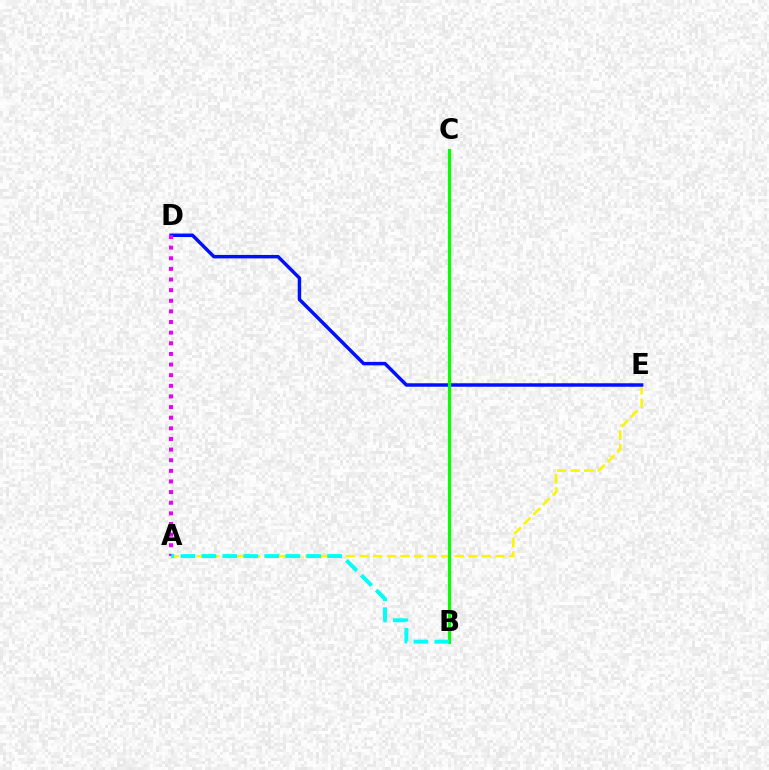{('A', 'E'): [{'color': '#fcf500', 'line_style': 'dashed', 'thickness': 1.84}], ('B', 'C'): [{'color': '#ff0000', 'line_style': 'solid', 'thickness': 1.91}, {'color': '#08ff00', 'line_style': 'solid', 'thickness': 2.28}], ('D', 'E'): [{'color': '#0010ff', 'line_style': 'solid', 'thickness': 2.49}], ('A', 'D'): [{'color': '#ee00ff', 'line_style': 'dotted', 'thickness': 2.89}], ('A', 'B'): [{'color': '#00fff6', 'line_style': 'dashed', 'thickness': 2.85}]}